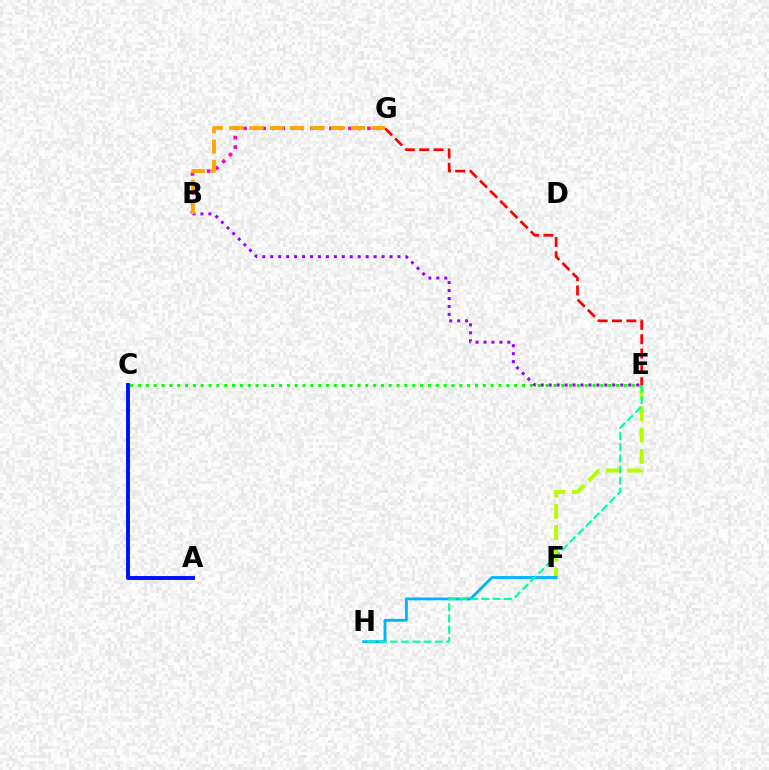{('E', 'F'): [{'color': '#b3ff00', 'line_style': 'dashed', 'thickness': 2.9}], ('C', 'E'): [{'color': '#08ff00', 'line_style': 'dotted', 'thickness': 2.13}], ('A', 'C'): [{'color': '#0010ff', 'line_style': 'solid', 'thickness': 2.82}], ('F', 'H'): [{'color': '#00b5ff', 'line_style': 'solid', 'thickness': 2.05}], ('E', 'H'): [{'color': '#00ff9d', 'line_style': 'dashed', 'thickness': 1.52}], ('B', 'G'): [{'color': '#ff00bd', 'line_style': 'dotted', 'thickness': 2.59}, {'color': '#ffa500', 'line_style': 'dashed', 'thickness': 2.76}], ('E', 'G'): [{'color': '#ff0000', 'line_style': 'dashed', 'thickness': 1.95}], ('B', 'E'): [{'color': '#9b00ff', 'line_style': 'dotted', 'thickness': 2.16}]}